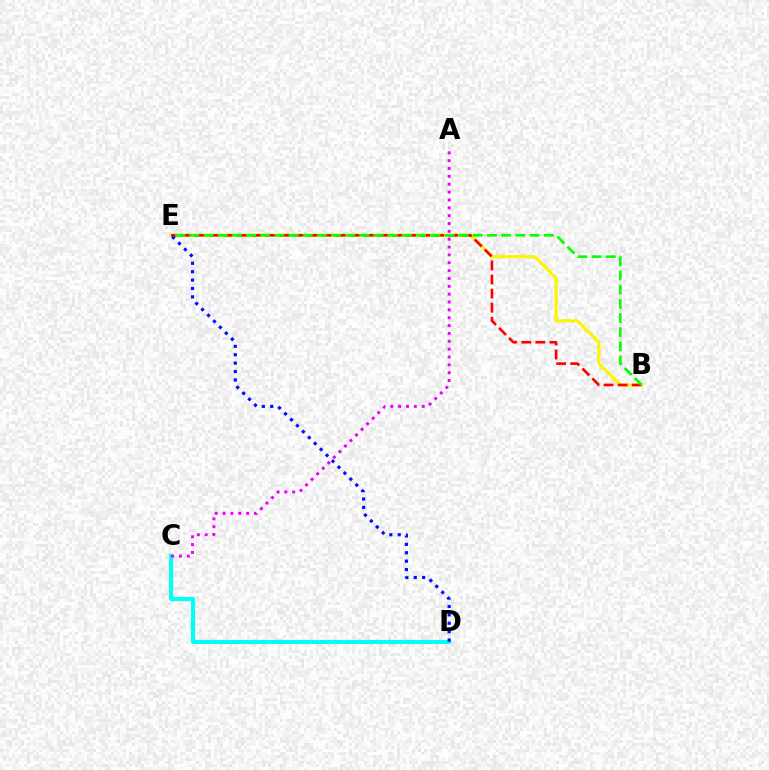{('B', 'E'): [{'color': '#fcf500', 'line_style': 'solid', 'thickness': 2.27}, {'color': '#ff0000', 'line_style': 'dashed', 'thickness': 1.91}, {'color': '#08ff00', 'line_style': 'dashed', 'thickness': 1.93}], ('C', 'D'): [{'color': '#00fff6', 'line_style': 'solid', 'thickness': 2.97}], ('D', 'E'): [{'color': '#0010ff', 'line_style': 'dotted', 'thickness': 2.28}], ('A', 'C'): [{'color': '#ee00ff', 'line_style': 'dotted', 'thickness': 2.13}]}